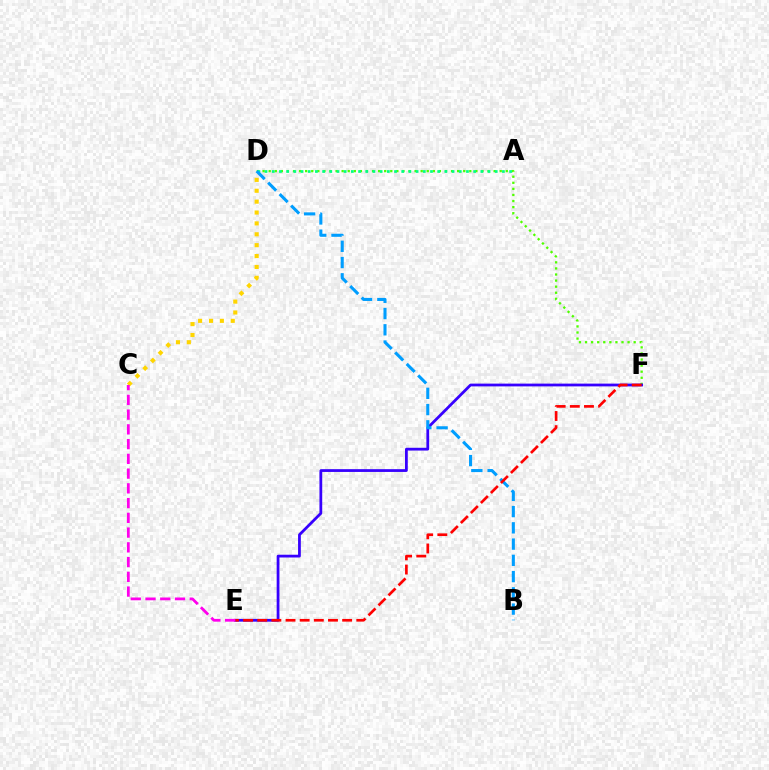{('C', 'D'): [{'color': '#ffd500', 'line_style': 'dotted', 'thickness': 2.96}], ('D', 'F'): [{'color': '#4fff00', 'line_style': 'dotted', 'thickness': 1.65}], ('E', 'F'): [{'color': '#3700ff', 'line_style': 'solid', 'thickness': 2.0}, {'color': '#ff0000', 'line_style': 'dashed', 'thickness': 1.92}], ('A', 'D'): [{'color': '#00ff86', 'line_style': 'dotted', 'thickness': 1.95}], ('B', 'D'): [{'color': '#009eff', 'line_style': 'dashed', 'thickness': 2.21}], ('C', 'E'): [{'color': '#ff00ed', 'line_style': 'dashed', 'thickness': 2.0}]}